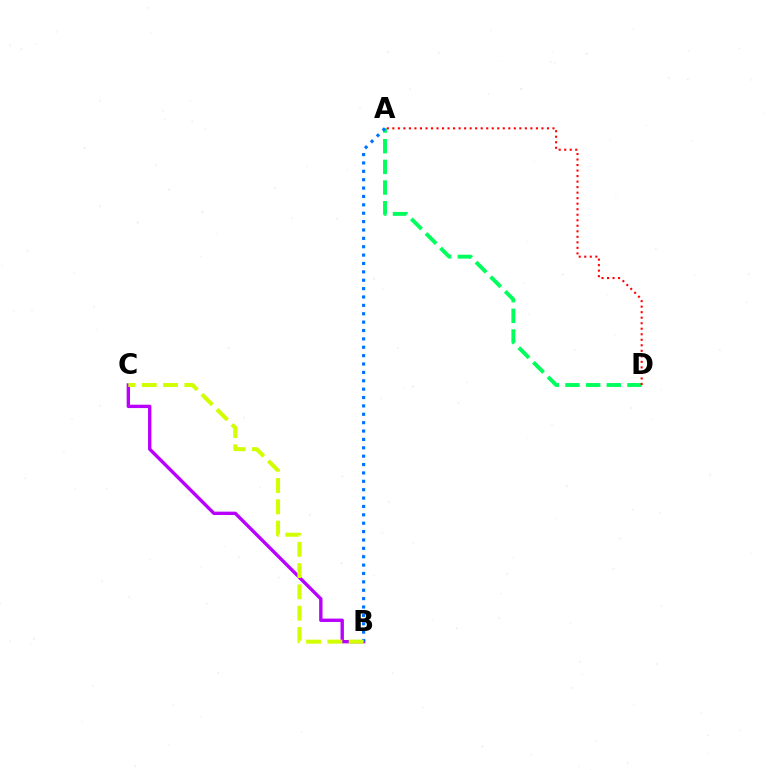{('B', 'C'): [{'color': '#b900ff', 'line_style': 'solid', 'thickness': 2.43}, {'color': '#d1ff00', 'line_style': 'dashed', 'thickness': 2.89}], ('A', 'D'): [{'color': '#00ff5c', 'line_style': 'dashed', 'thickness': 2.81}, {'color': '#ff0000', 'line_style': 'dotted', 'thickness': 1.5}], ('A', 'B'): [{'color': '#0074ff', 'line_style': 'dotted', 'thickness': 2.28}]}